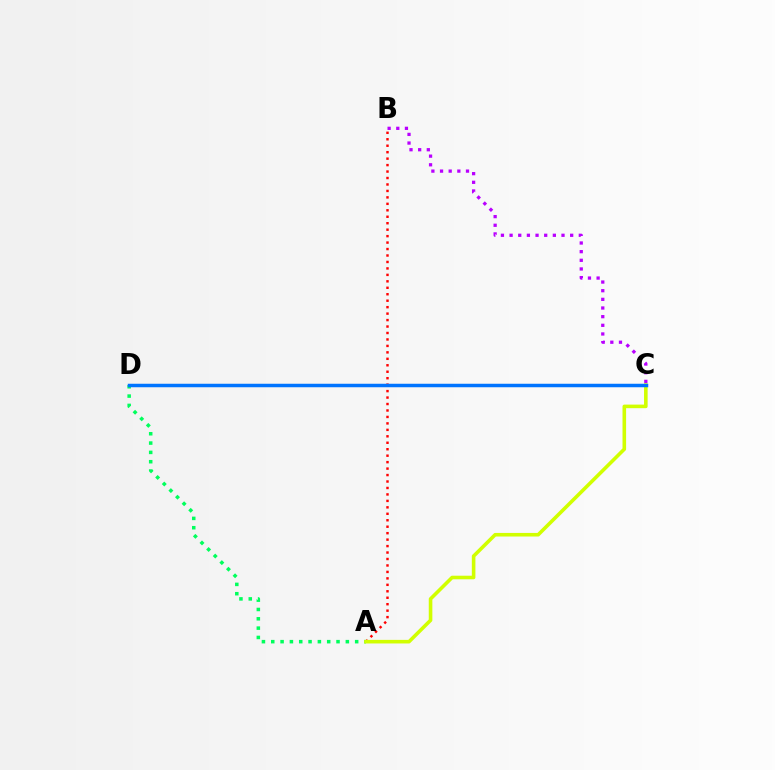{('A', 'B'): [{'color': '#ff0000', 'line_style': 'dotted', 'thickness': 1.75}], ('B', 'C'): [{'color': '#b900ff', 'line_style': 'dotted', 'thickness': 2.35}], ('A', 'D'): [{'color': '#00ff5c', 'line_style': 'dotted', 'thickness': 2.53}], ('A', 'C'): [{'color': '#d1ff00', 'line_style': 'solid', 'thickness': 2.58}], ('C', 'D'): [{'color': '#0074ff', 'line_style': 'solid', 'thickness': 2.51}]}